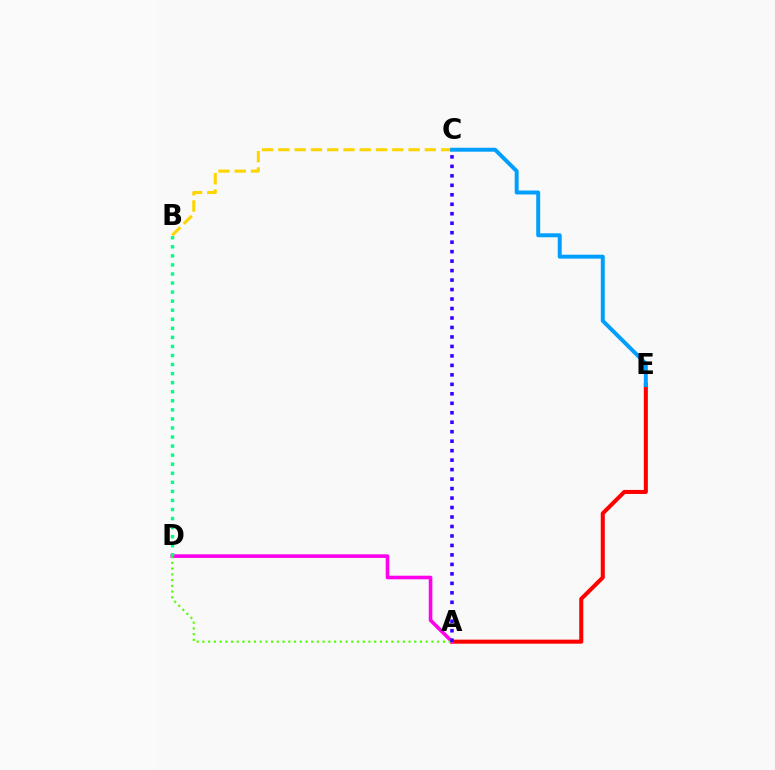{('B', 'C'): [{'color': '#ffd500', 'line_style': 'dashed', 'thickness': 2.21}], ('A', 'E'): [{'color': '#ff0000', 'line_style': 'solid', 'thickness': 2.91}], ('A', 'D'): [{'color': '#ff00ed', 'line_style': 'solid', 'thickness': 2.59}, {'color': '#4fff00', 'line_style': 'dotted', 'thickness': 1.56}], ('A', 'C'): [{'color': '#3700ff', 'line_style': 'dotted', 'thickness': 2.57}], ('C', 'E'): [{'color': '#009eff', 'line_style': 'solid', 'thickness': 2.85}], ('B', 'D'): [{'color': '#00ff86', 'line_style': 'dotted', 'thickness': 2.46}]}